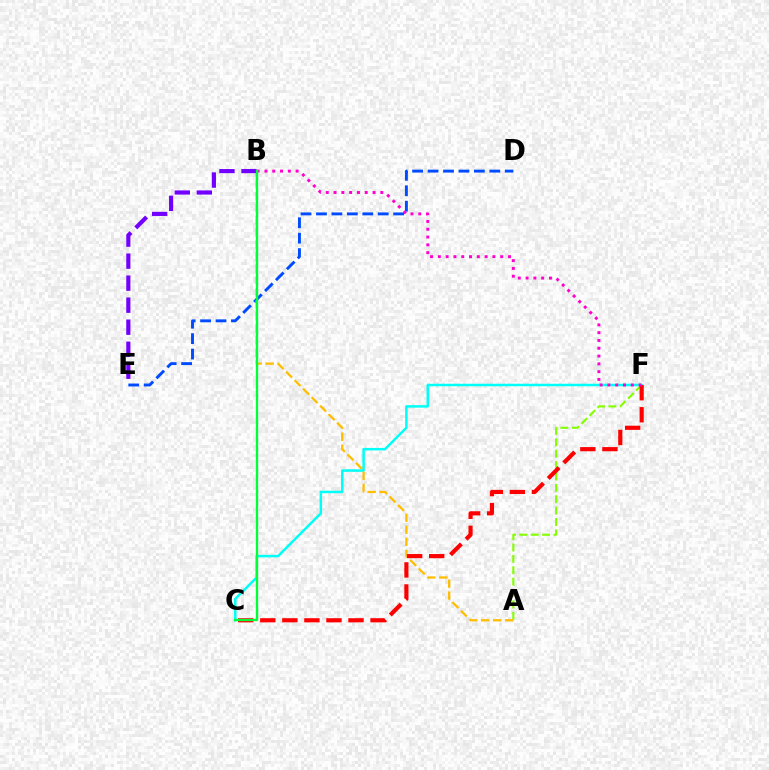{('D', 'E'): [{'color': '#004bff', 'line_style': 'dashed', 'thickness': 2.1}], ('C', 'F'): [{'color': '#00fff6', 'line_style': 'solid', 'thickness': 1.8}, {'color': '#ff0000', 'line_style': 'dashed', 'thickness': 3.0}], ('A', 'F'): [{'color': '#84ff00', 'line_style': 'dashed', 'thickness': 1.55}], ('A', 'B'): [{'color': '#ffbd00', 'line_style': 'dashed', 'thickness': 1.63}], ('B', 'E'): [{'color': '#7200ff', 'line_style': 'dashed', 'thickness': 2.99}], ('B', 'F'): [{'color': '#ff00cf', 'line_style': 'dotted', 'thickness': 2.12}], ('B', 'C'): [{'color': '#00ff39', 'line_style': 'solid', 'thickness': 1.69}]}